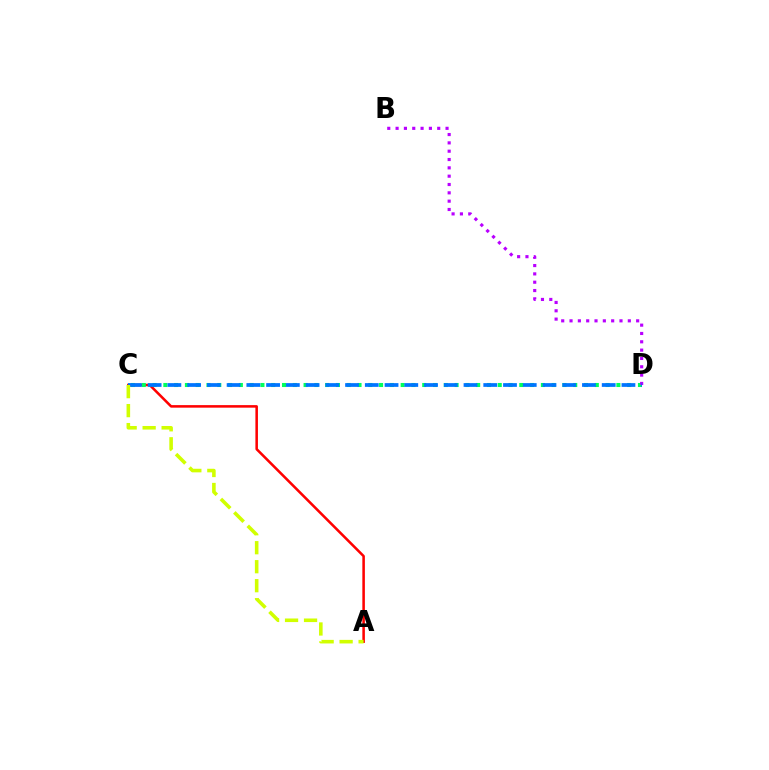{('A', 'C'): [{'color': '#ff0000', 'line_style': 'solid', 'thickness': 1.83}, {'color': '#d1ff00', 'line_style': 'dashed', 'thickness': 2.58}], ('C', 'D'): [{'color': '#00ff5c', 'line_style': 'dotted', 'thickness': 2.93}, {'color': '#0074ff', 'line_style': 'dashed', 'thickness': 2.68}], ('B', 'D'): [{'color': '#b900ff', 'line_style': 'dotted', 'thickness': 2.26}]}